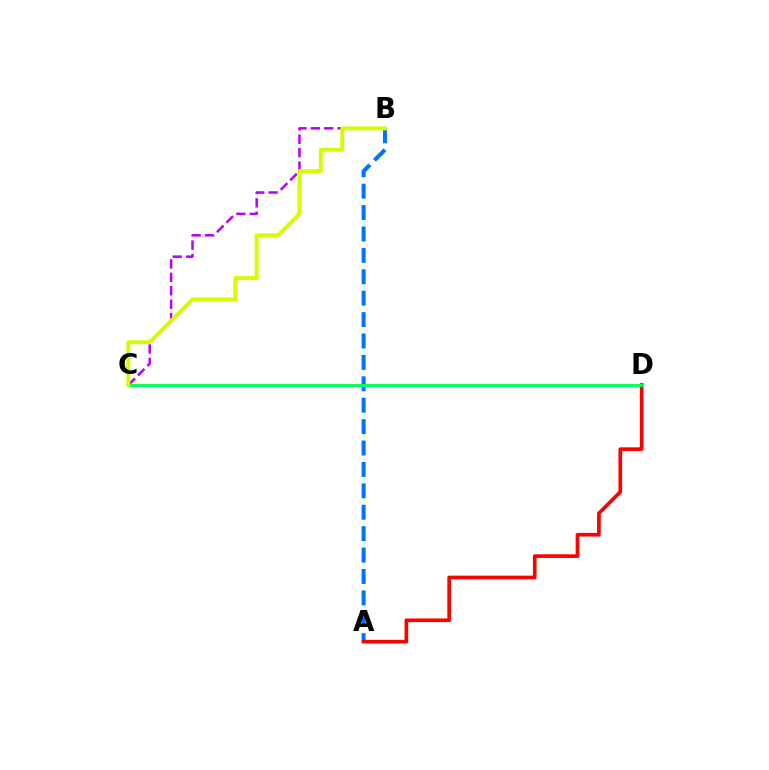{('A', 'B'): [{'color': '#0074ff', 'line_style': 'dashed', 'thickness': 2.91}], ('A', 'D'): [{'color': '#ff0000', 'line_style': 'solid', 'thickness': 2.65}], ('B', 'C'): [{'color': '#b900ff', 'line_style': 'dashed', 'thickness': 1.82}, {'color': '#d1ff00', 'line_style': 'solid', 'thickness': 2.82}], ('C', 'D'): [{'color': '#00ff5c', 'line_style': 'solid', 'thickness': 2.05}]}